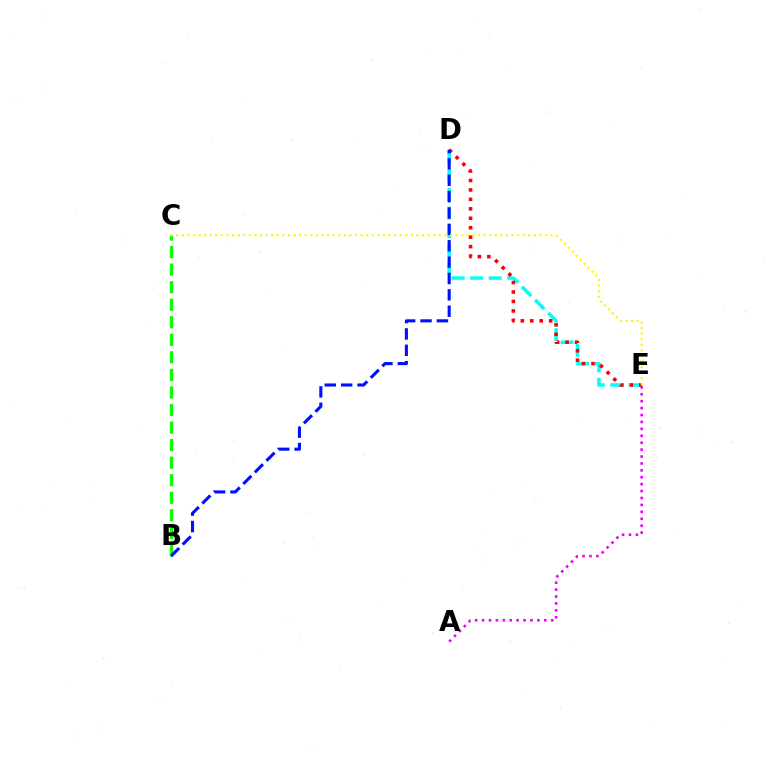{('A', 'E'): [{'color': '#ee00ff', 'line_style': 'dotted', 'thickness': 1.88}], ('B', 'C'): [{'color': '#08ff00', 'line_style': 'dashed', 'thickness': 2.38}], ('D', 'E'): [{'color': '#00fff6', 'line_style': 'dashed', 'thickness': 2.51}, {'color': '#ff0000', 'line_style': 'dotted', 'thickness': 2.57}], ('B', 'D'): [{'color': '#0010ff', 'line_style': 'dashed', 'thickness': 2.22}], ('C', 'E'): [{'color': '#fcf500', 'line_style': 'dotted', 'thickness': 1.52}]}